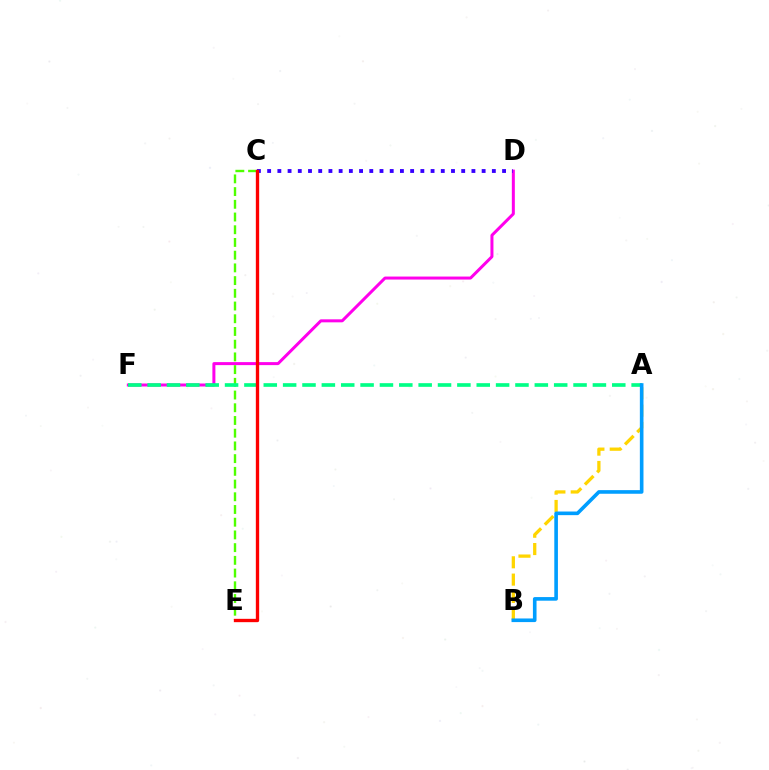{('D', 'F'): [{'color': '#ff00ed', 'line_style': 'solid', 'thickness': 2.16}], ('A', 'B'): [{'color': '#ffd500', 'line_style': 'dashed', 'thickness': 2.35}, {'color': '#009eff', 'line_style': 'solid', 'thickness': 2.61}], ('C', 'E'): [{'color': '#4fff00', 'line_style': 'dashed', 'thickness': 1.73}, {'color': '#ff0000', 'line_style': 'solid', 'thickness': 2.4}], ('C', 'D'): [{'color': '#3700ff', 'line_style': 'dotted', 'thickness': 2.78}], ('A', 'F'): [{'color': '#00ff86', 'line_style': 'dashed', 'thickness': 2.63}]}